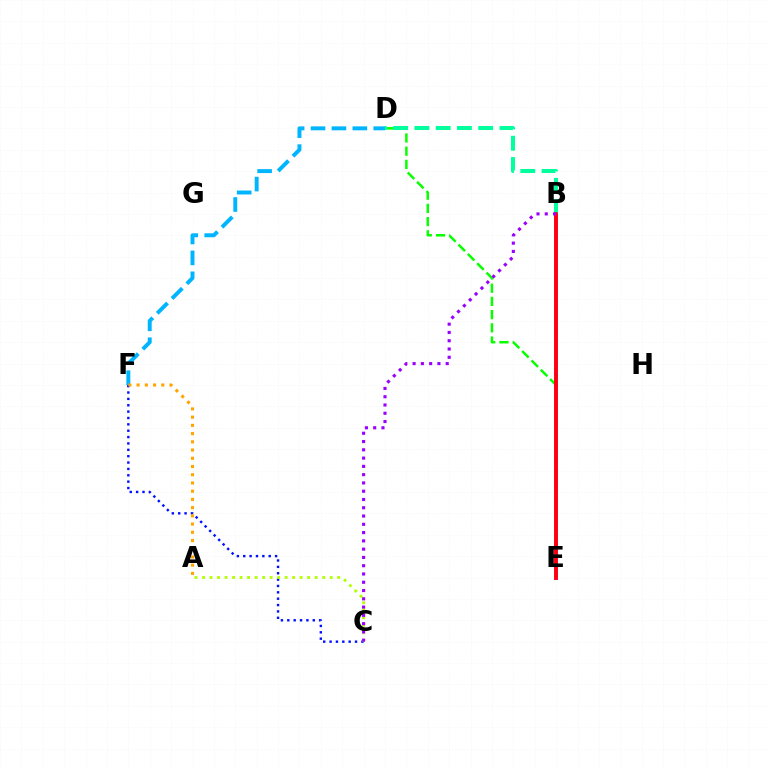{('C', 'F'): [{'color': '#0010ff', 'line_style': 'dotted', 'thickness': 1.73}], ('D', 'F'): [{'color': '#00b5ff', 'line_style': 'dashed', 'thickness': 2.84}], ('A', 'C'): [{'color': '#b3ff00', 'line_style': 'dotted', 'thickness': 2.04}], ('D', 'E'): [{'color': '#08ff00', 'line_style': 'dashed', 'thickness': 1.79}], ('B', 'E'): [{'color': '#ff00bd', 'line_style': 'solid', 'thickness': 2.76}, {'color': '#ff0000', 'line_style': 'solid', 'thickness': 2.54}], ('B', 'D'): [{'color': '#00ff9d', 'line_style': 'dashed', 'thickness': 2.89}], ('A', 'F'): [{'color': '#ffa500', 'line_style': 'dotted', 'thickness': 2.23}], ('B', 'C'): [{'color': '#9b00ff', 'line_style': 'dotted', 'thickness': 2.25}]}